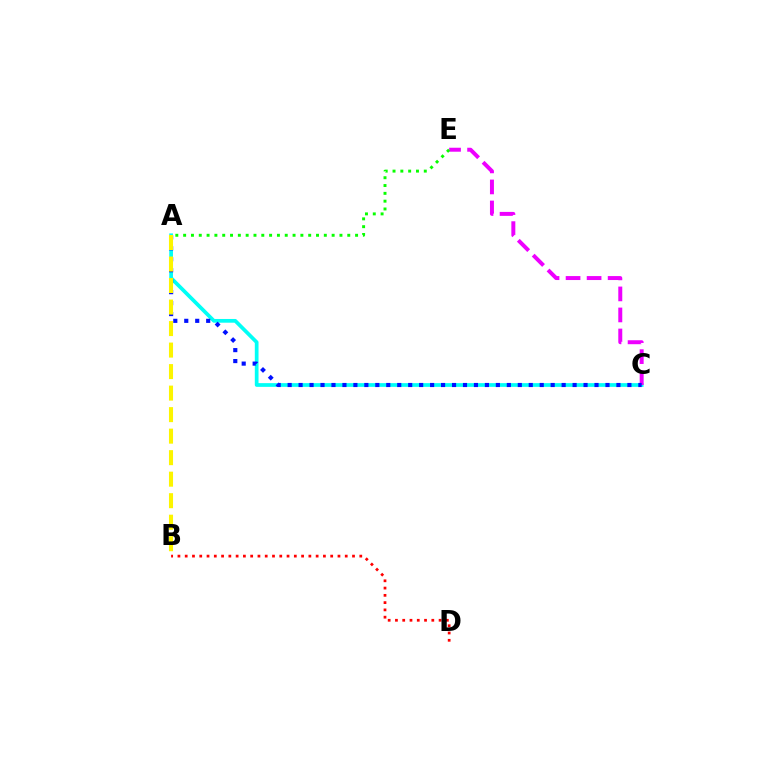{('B', 'D'): [{'color': '#ff0000', 'line_style': 'dotted', 'thickness': 1.98}], ('A', 'C'): [{'color': '#00fff6', 'line_style': 'solid', 'thickness': 2.68}, {'color': '#0010ff', 'line_style': 'dotted', 'thickness': 2.98}], ('C', 'E'): [{'color': '#ee00ff', 'line_style': 'dashed', 'thickness': 2.86}], ('A', 'B'): [{'color': '#fcf500', 'line_style': 'dashed', 'thickness': 2.92}], ('A', 'E'): [{'color': '#08ff00', 'line_style': 'dotted', 'thickness': 2.12}]}